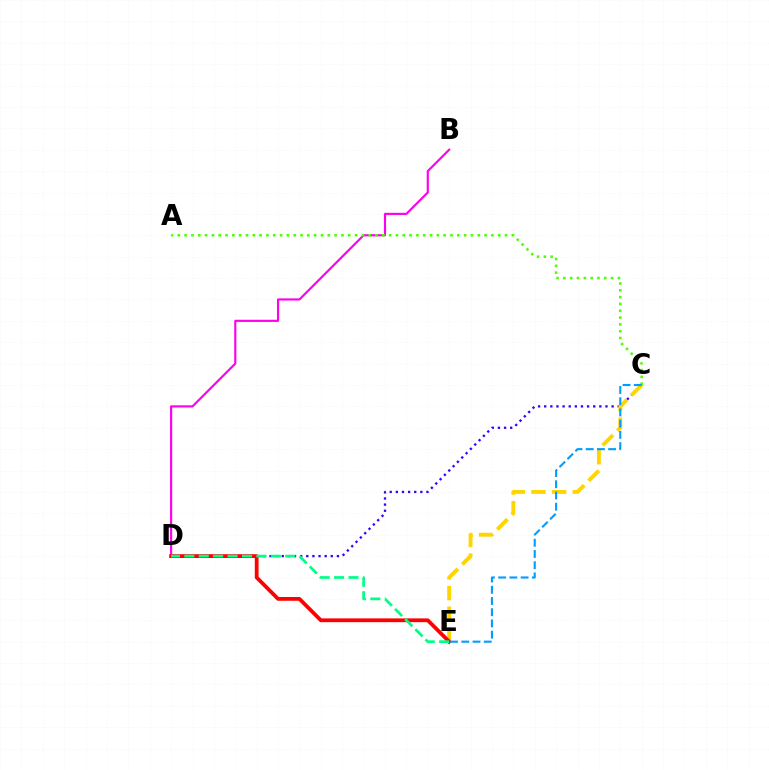{('B', 'D'): [{'color': '#ff00ed', 'line_style': 'solid', 'thickness': 1.55}], ('C', 'D'): [{'color': '#3700ff', 'line_style': 'dotted', 'thickness': 1.66}], ('C', 'E'): [{'color': '#ffd500', 'line_style': 'dashed', 'thickness': 2.81}, {'color': '#009eff', 'line_style': 'dashed', 'thickness': 1.52}], ('A', 'C'): [{'color': '#4fff00', 'line_style': 'dotted', 'thickness': 1.85}], ('D', 'E'): [{'color': '#ff0000', 'line_style': 'solid', 'thickness': 2.72}, {'color': '#00ff86', 'line_style': 'dashed', 'thickness': 1.96}]}